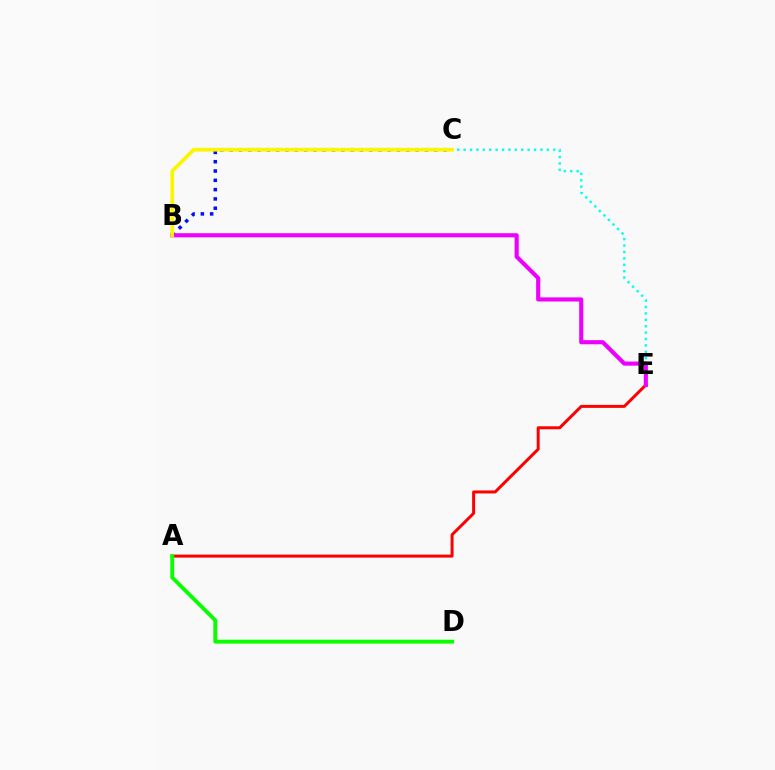{('A', 'E'): [{'color': '#ff0000', 'line_style': 'solid', 'thickness': 2.15}], ('C', 'E'): [{'color': '#00fff6', 'line_style': 'dotted', 'thickness': 1.74}], ('B', 'C'): [{'color': '#0010ff', 'line_style': 'dotted', 'thickness': 2.53}, {'color': '#fcf500', 'line_style': 'solid', 'thickness': 2.66}], ('A', 'D'): [{'color': '#08ff00', 'line_style': 'solid', 'thickness': 2.79}], ('B', 'E'): [{'color': '#ee00ff', 'line_style': 'solid', 'thickness': 2.97}]}